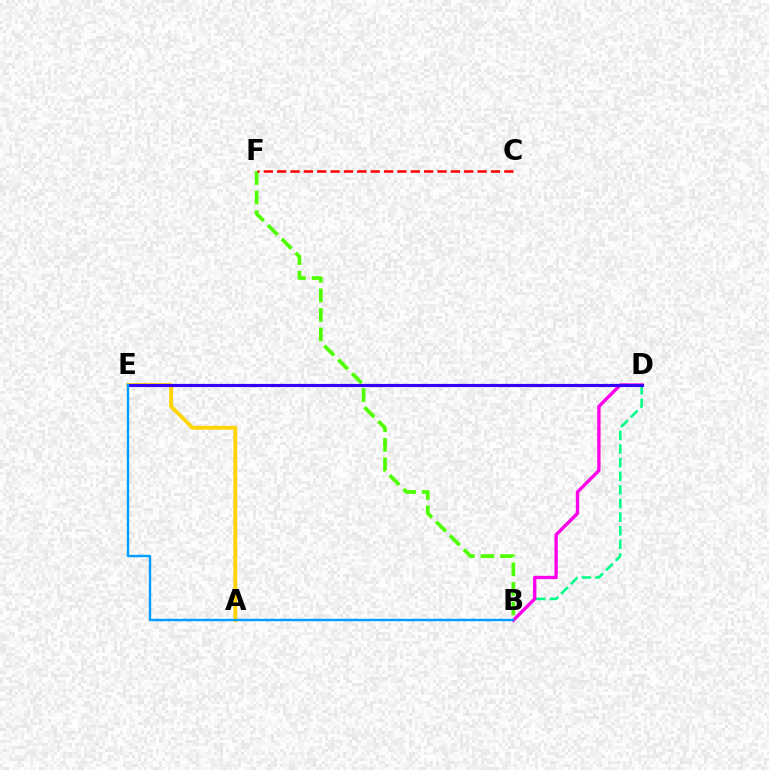{('B', 'D'): [{'color': '#00ff86', 'line_style': 'dashed', 'thickness': 1.85}, {'color': '#ff00ed', 'line_style': 'solid', 'thickness': 2.4}], ('B', 'F'): [{'color': '#4fff00', 'line_style': 'dashed', 'thickness': 2.66}], ('A', 'E'): [{'color': '#ffd500', 'line_style': 'solid', 'thickness': 2.73}], ('D', 'E'): [{'color': '#3700ff', 'line_style': 'solid', 'thickness': 2.27}], ('C', 'F'): [{'color': '#ff0000', 'line_style': 'dashed', 'thickness': 1.82}], ('B', 'E'): [{'color': '#009eff', 'line_style': 'solid', 'thickness': 1.72}]}